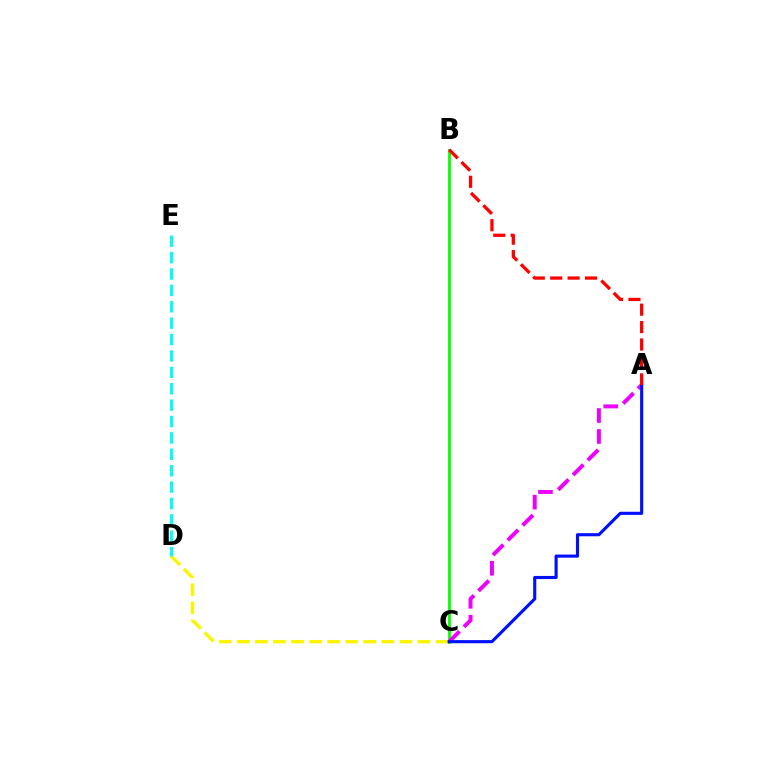{('B', 'C'): [{'color': '#08ff00', 'line_style': 'solid', 'thickness': 2.05}], ('C', 'D'): [{'color': '#fcf500', 'line_style': 'dashed', 'thickness': 2.45}], ('A', 'C'): [{'color': '#ee00ff', 'line_style': 'dashed', 'thickness': 2.85}, {'color': '#0010ff', 'line_style': 'solid', 'thickness': 2.25}], ('D', 'E'): [{'color': '#00fff6', 'line_style': 'dashed', 'thickness': 2.23}], ('A', 'B'): [{'color': '#ff0000', 'line_style': 'dashed', 'thickness': 2.37}]}